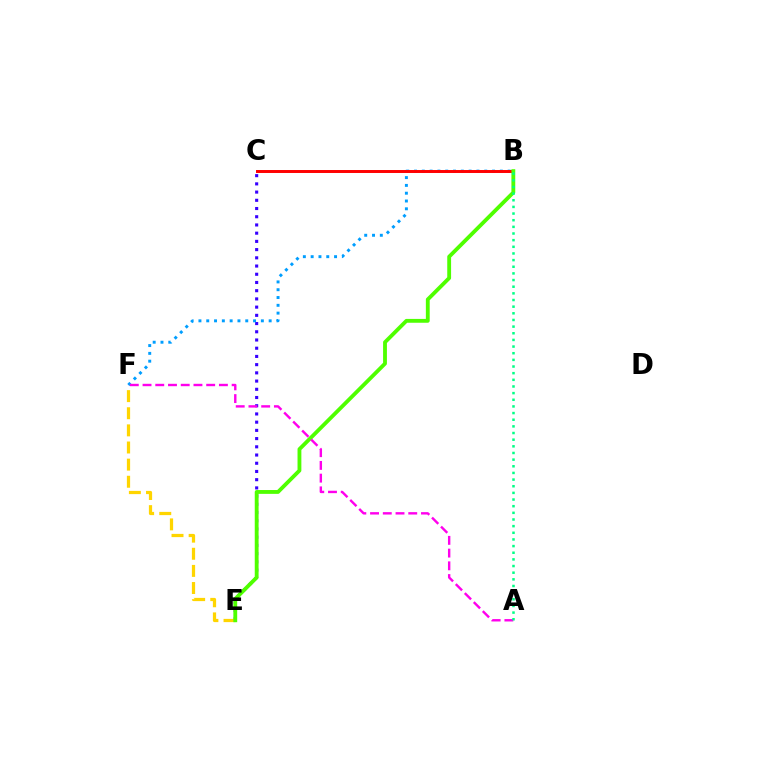{('C', 'E'): [{'color': '#3700ff', 'line_style': 'dotted', 'thickness': 2.23}], ('B', 'F'): [{'color': '#009eff', 'line_style': 'dotted', 'thickness': 2.12}], ('E', 'F'): [{'color': '#ffd500', 'line_style': 'dashed', 'thickness': 2.33}], ('B', 'C'): [{'color': '#ff0000', 'line_style': 'solid', 'thickness': 2.13}], ('B', 'E'): [{'color': '#4fff00', 'line_style': 'solid', 'thickness': 2.76}], ('A', 'F'): [{'color': '#ff00ed', 'line_style': 'dashed', 'thickness': 1.73}], ('A', 'B'): [{'color': '#00ff86', 'line_style': 'dotted', 'thickness': 1.81}]}